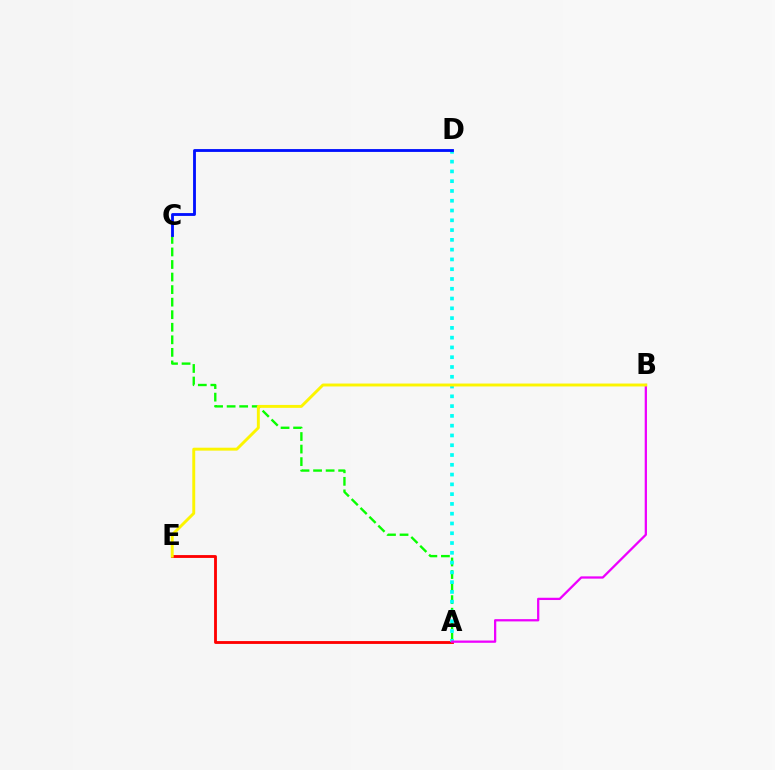{('A', 'C'): [{'color': '#08ff00', 'line_style': 'dashed', 'thickness': 1.7}], ('A', 'E'): [{'color': '#ff0000', 'line_style': 'solid', 'thickness': 2.05}], ('A', 'D'): [{'color': '#00fff6', 'line_style': 'dotted', 'thickness': 2.66}], ('C', 'D'): [{'color': '#0010ff', 'line_style': 'solid', 'thickness': 2.04}], ('A', 'B'): [{'color': '#ee00ff', 'line_style': 'solid', 'thickness': 1.64}], ('B', 'E'): [{'color': '#fcf500', 'line_style': 'solid', 'thickness': 2.1}]}